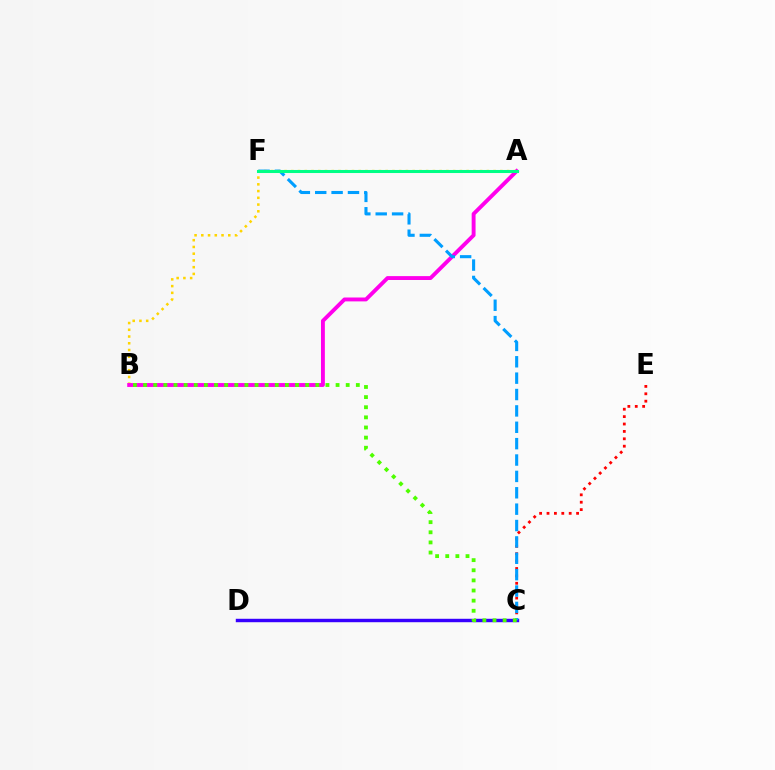{('C', 'E'): [{'color': '#ff0000', 'line_style': 'dotted', 'thickness': 2.01}], ('A', 'B'): [{'color': '#ffd500', 'line_style': 'dotted', 'thickness': 1.83}, {'color': '#ff00ed', 'line_style': 'solid', 'thickness': 2.8}], ('C', 'D'): [{'color': '#3700ff', 'line_style': 'solid', 'thickness': 2.47}], ('C', 'F'): [{'color': '#009eff', 'line_style': 'dashed', 'thickness': 2.22}], ('A', 'F'): [{'color': '#00ff86', 'line_style': 'solid', 'thickness': 2.19}], ('B', 'C'): [{'color': '#4fff00', 'line_style': 'dotted', 'thickness': 2.75}]}